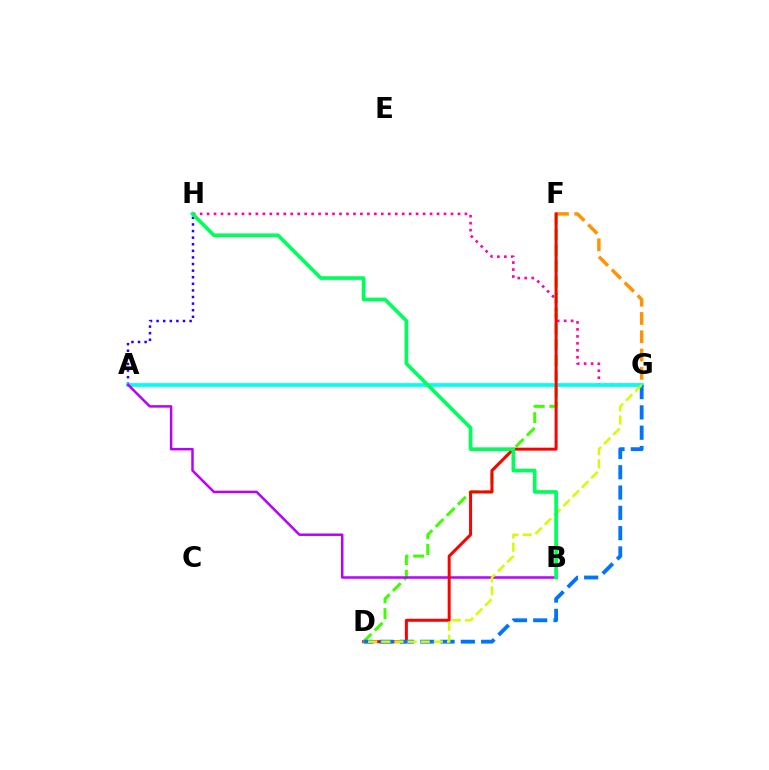{('G', 'H'): [{'color': '#ff00ac', 'line_style': 'dotted', 'thickness': 1.89}], ('A', 'H'): [{'color': '#2500ff', 'line_style': 'dotted', 'thickness': 1.79}], ('A', 'G'): [{'color': '#00fff6', 'line_style': 'solid', 'thickness': 2.69}], ('D', 'F'): [{'color': '#3dff00', 'line_style': 'dashed', 'thickness': 2.14}, {'color': '#ff0000', 'line_style': 'solid', 'thickness': 2.15}], ('A', 'B'): [{'color': '#b900ff', 'line_style': 'solid', 'thickness': 1.79}], ('F', 'G'): [{'color': '#ff9400', 'line_style': 'dashed', 'thickness': 2.48}], ('D', 'G'): [{'color': '#0074ff', 'line_style': 'dashed', 'thickness': 2.76}, {'color': '#d1ff00', 'line_style': 'dashed', 'thickness': 1.78}], ('B', 'H'): [{'color': '#00ff5c', 'line_style': 'solid', 'thickness': 2.64}]}